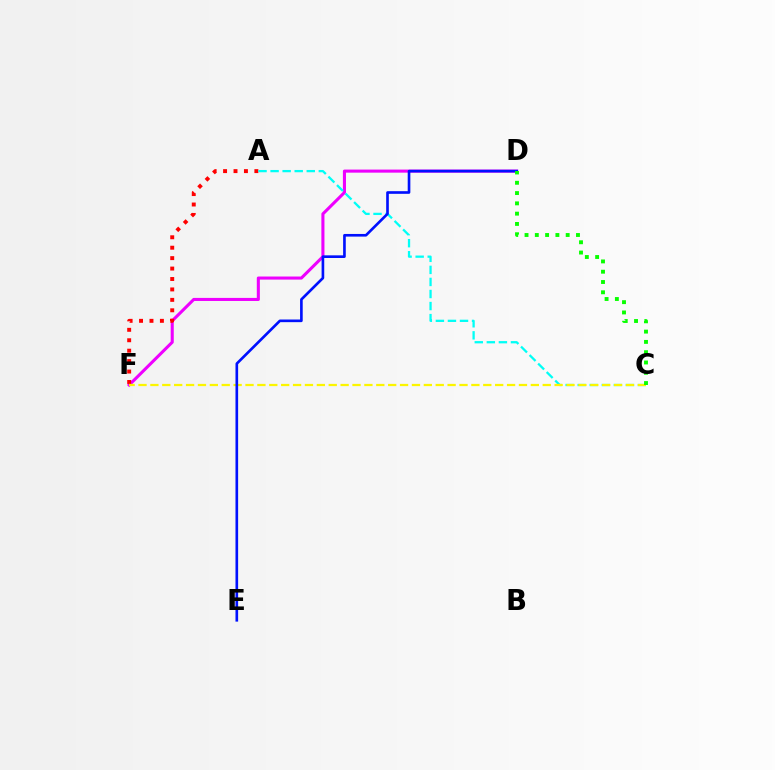{('D', 'F'): [{'color': '#ee00ff', 'line_style': 'solid', 'thickness': 2.21}], ('A', 'F'): [{'color': '#ff0000', 'line_style': 'dotted', 'thickness': 2.83}], ('A', 'C'): [{'color': '#00fff6', 'line_style': 'dashed', 'thickness': 1.64}], ('C', 'F'): [{'color': '#fcf500', 'line_style': 'dashed', 'thickness': 1.62}], ('D', 'E'): [{'color': '#0010ff', 'line_style': 'solid', 'thickness': 1.91}], ('C', 'D'): [{'color': '#08ff00', 'line_style': 'dotted', 'thickness': 2.8}]}